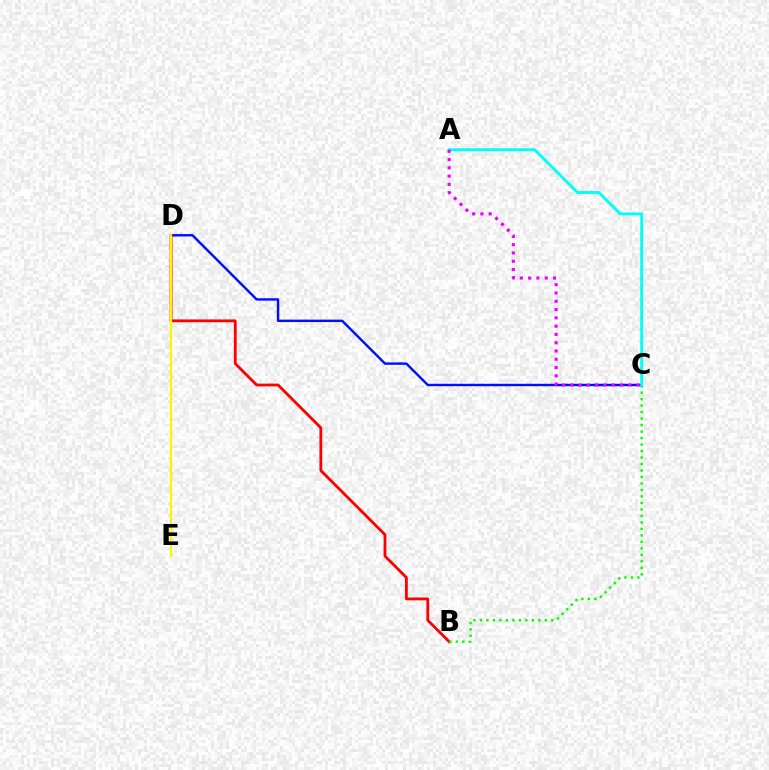{('B', 'D'): [{'color': '#ff0000', 'line_style': 'solid', 'thickness': 2.02}], ('B', 'C'): [{'color': '#08ff00', 'line_style': 'dotted', 'thickness': 1.76}], ('C', 'D'): [{'color': '#0010ff', 'line_style': 'solid', 'thickness': 1.74}], ('D', 'E'): [{'color': '#fcf500', 'line_style': 'solid', 'thickness': 1.66}], ('A', 'C'): [{'color': '#00fff6', 'line_style': 'solid', 'thickness': 2.08}, {'color': '#ee00ff', 'line_style': 'dotted', 'thickness': 2.25}]}